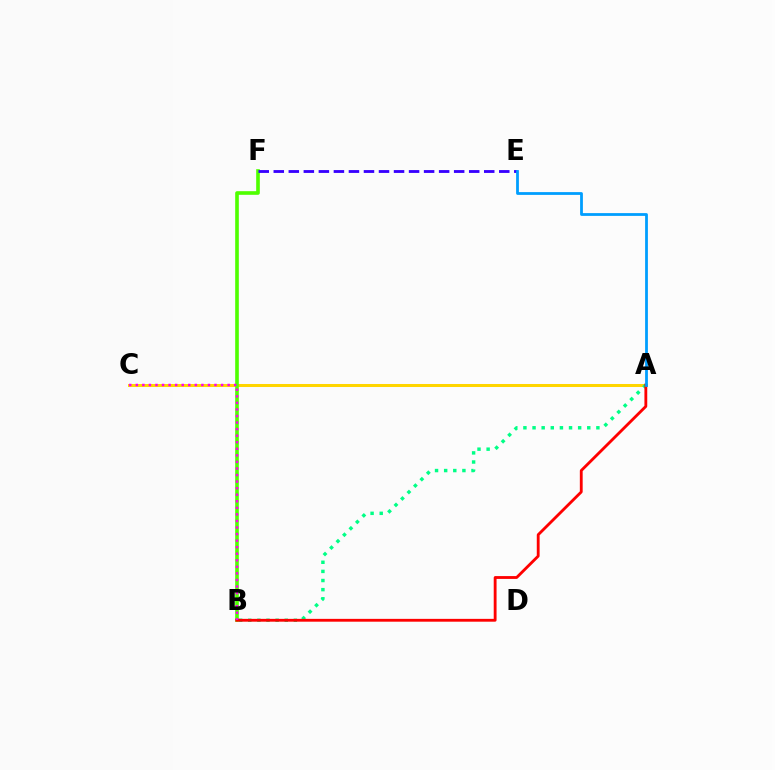{('A', 'C'): [{'color': '#ffd500', 'line_style': 'solid', 'thickness': 2.17}], ('B', 'F'): [{'color': '#4fff00', 'line_style': 'solid', 'thickness': 2.61}], ('A', 'B'): [{'color': '#00ff86', 'line_style': 'dotted', 'thickness': 2.48}, {'color': '#ff0000', 'line_style': 'solid', 'thickness': 2.04}], ('E', 'F'): [{'color': '#3700ff', 'line_style': 'dashed', 'thickness': 2.04}], ('A', 'E'): [{'color': '#009eff', 'line_style': 'solid', 'thickness': 2.0}], ('B', 'C'): [{'color': '#ff00ed', 'line_style': 'dotted', 'thickness': 1.78}]}